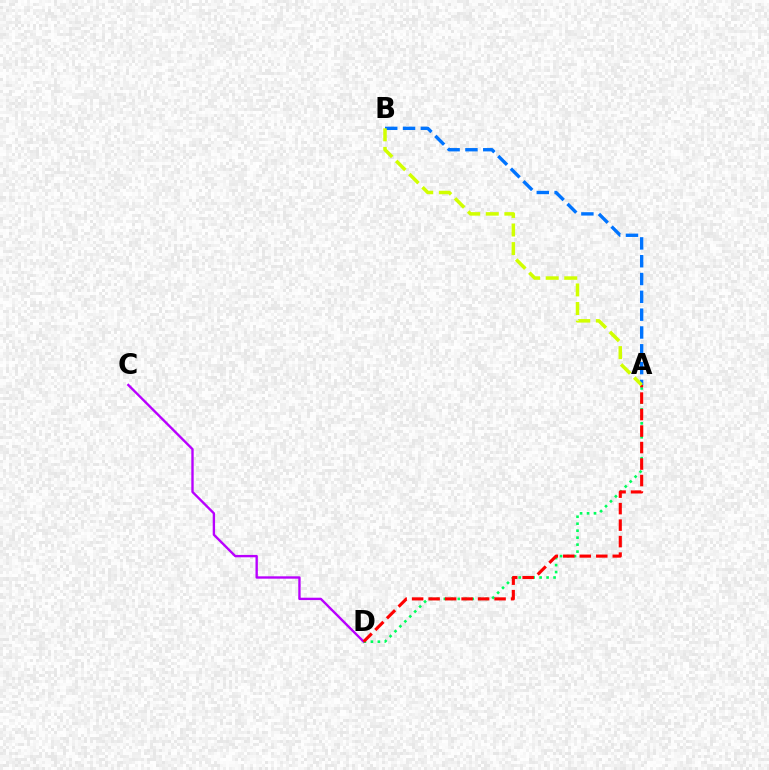{('C', 'D'): [{'color': '#b900ff', 'line_style': 'solid', 'thickness': 1.7}], ('A', 'B'): [{'color': '#0074ff', 'line_style': 'dashed', 'thickness': 2.42}, {'color': '#d1ff00', 'line_style': 'dashed', 'thickness': 2.53}], ('A', 'D'): [{'color': '#00ff5c', 'line_style': 'dotted', 'thickness': 1.9}, {'color': '#ff0000', 'line_style': 'dashed', 'thickness': 2.24}]}